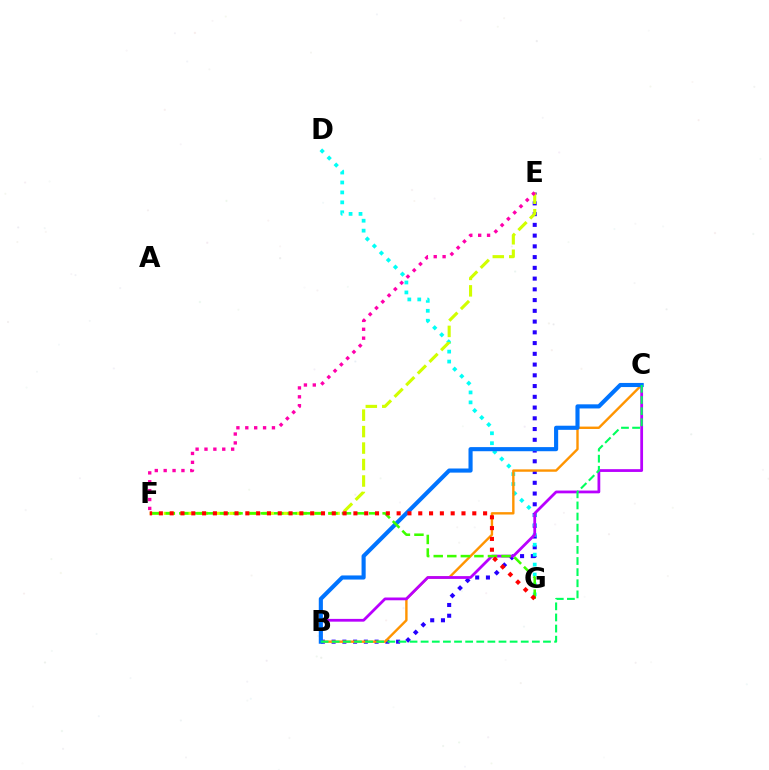{('B', 'E'): [{'color': '#2500ff', 'line_style': 'dotted', 'thickness': 2.92}], ('D', 'G'): [{'color': '#00fff6', 'line_style': 'dotted', 'thickness': 2.7}], ('B', 'C'): [{'color': '#ff9400', 'line_style': 'solid', 'thickness': 1.72}, {'color': '#b900ff', 'line_style': 'solid', 'thickness': 2.0}, {'color': '#0074ff', 'line_style': 'solid', 'thickness': 2.97}, {'color': '#00ff5c', 'line_style': 'dashed', 'thickness': 1.51}], ('E', 'F'): [{'color': '#d1ff00', 'line_style': 'dashed', 'thickness': 2.24}, {'color': '#ff00ac', 'line_style': 'dotted', 'thickness': 2.41}], ('F', 'G'): [{'color': '#3dff00', 'line_style': 'dashed', 'thickness': 1.84}, {'color': '#ff0000', 'line_style': 'dotted', 'thickness': 2.94}]}